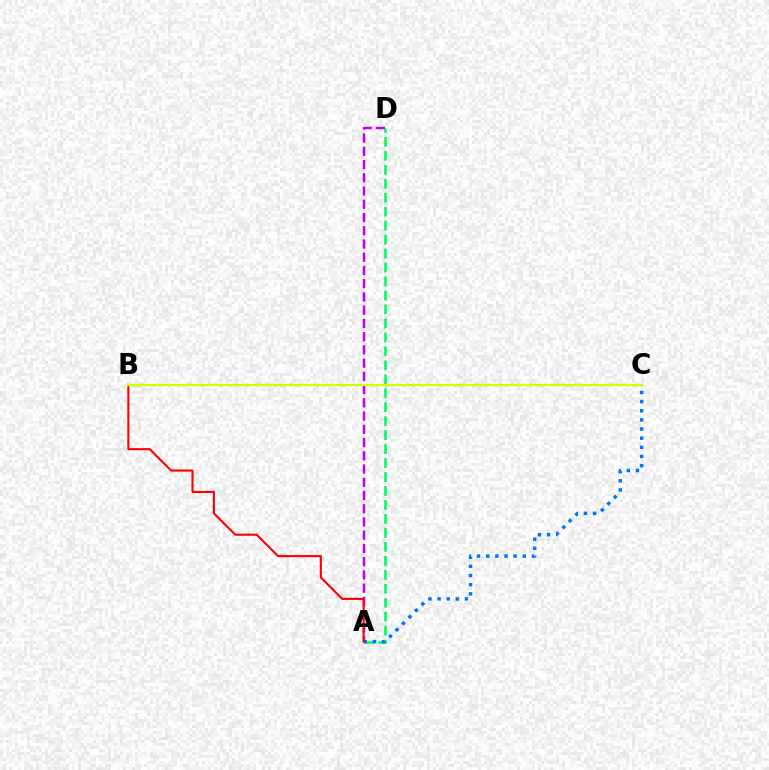{('A', 'D'): [{'color': '#00ff5c', 'line_style': 'dashed', 'thickness': 1.9}, {'color': '#b900ff', 'line_style': 'dashed', 'thickness': 1.8}], ('A', 'C'): [{'color': '#0074ff', 'line_style': 'dotted', 'thickness': 2.48}], ('A', 'B'): [{'color': '#ff0000', 'line_style': 'solid', 'thickness': 1.51}], ('B', 'C'): [{'color': '#d1ff00', 'line_style': 'solid', 'thickness': 1.66}]}